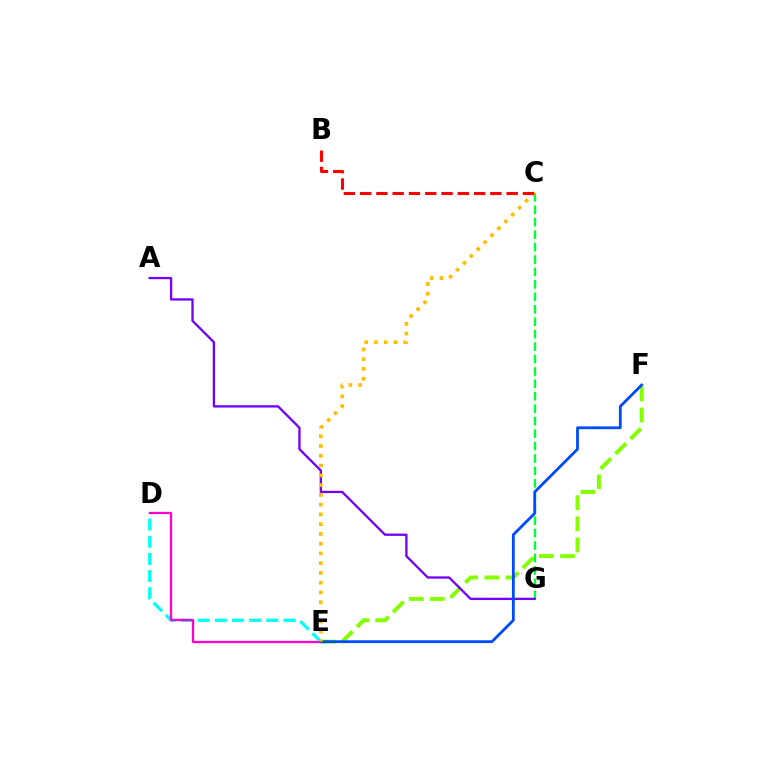{('E', 'F'): [{'color': '#84ff00', 'line_style': 'dashed', 'thickness': 2.87}, {'color': '#004bff', 'line_style': 'solid', 'thickness': 2.02}], ('D', 'E'): [{'color': '#00fff6', 'line_style': 'dashed', 'thickness': 2.33}, {'color': '#ff00cf', 'line_style': 'solid', 'thickness': 1.65}], ('C', 'G'): [{'color': '#00ff39', 'line_style': 'dashed', 'thickness': 1.69}], ('A', 'G'): [{'color': '#7200ff', 'line_style': 'solid', 'thickness': 1.66}], ('C', 'E'): [{'color': '#ffbd00', 'line_style': 'dotted', 'thickness': 2.65}], ('B', 'C'): [{'color': '#ff0000', 'line_style': 'dashed', 'thickness': 2.21}]}